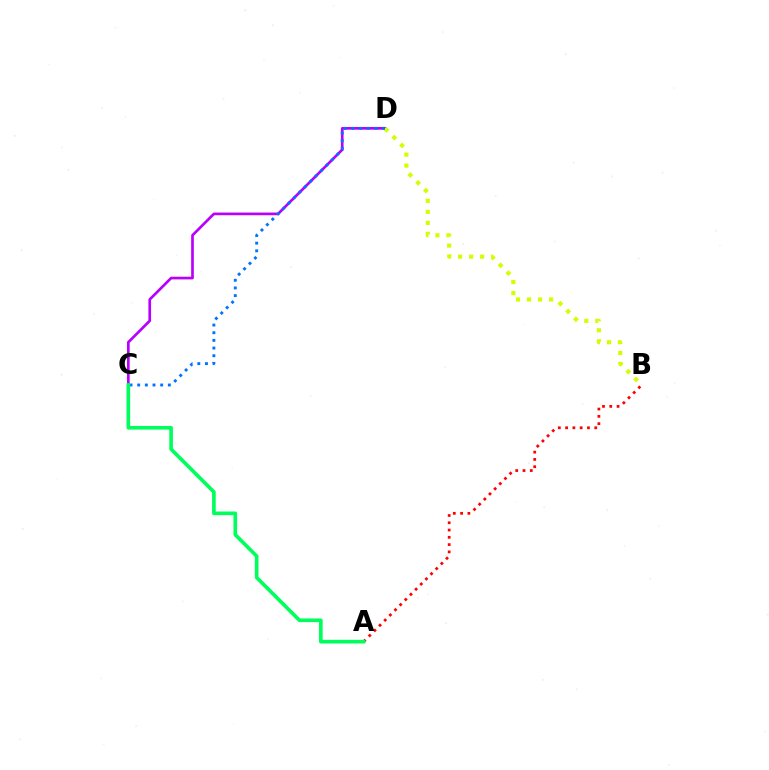{('C', 'D'): [{'color': '#b900ff', 'line_style': 'solid', 'thickness': 1.93}, {'color': '#0074ff', 'line_style': 'dotted', 'thickness': 2.08}], ('B', 'D'): [{'color': '#d1ff00', 'line_style': 'dotted', 'thickness': 2.99}], ('A', 'B'): [{'color': '#ff0000', 'line_style': 'dotted', 'thickness': 1.98}], ('A', 'C'): [{'color': '#00ff5c', 'line_style': 'solid', 'thickness': 2.63}]}